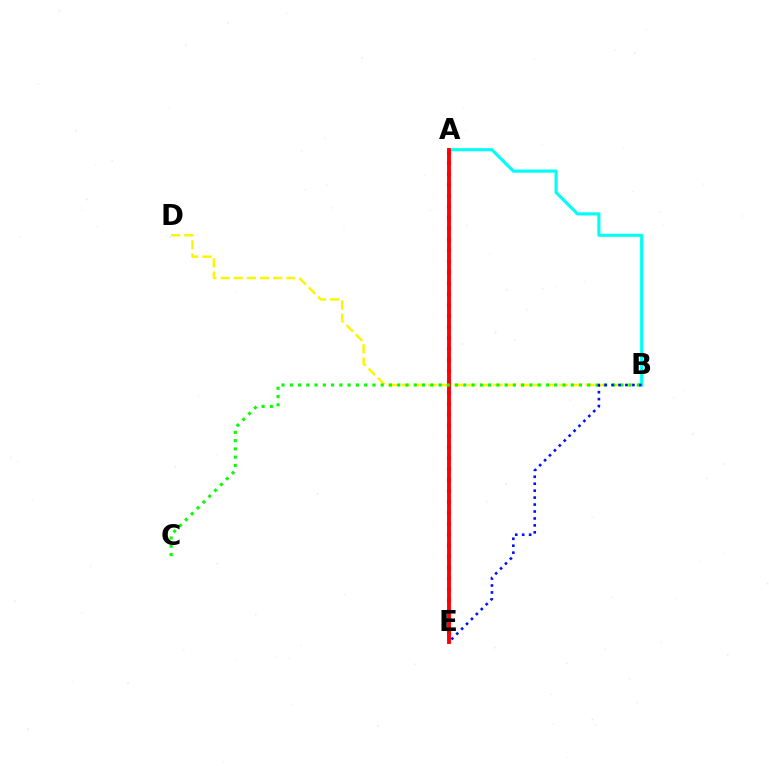{('A', 'E'): [{'color': '#ee00ff', 'line_style': 'dotted', 'thickness': 2.97}, {'color': '#ff0000', 'line_style': 'solid', 'thickness': 2.79}], ('A', 'B'): [{'color': '#00fff6', 'line_style': 'solid', 'thickness': 2.25}], ('B', 'D'): [{'color': '#fcf500', 'line_style': 'dashed', 'thickness': 1.79}], ('B', 'C'): [{'color': '#08ff00', 'line_style': 'dotted', 'thickness': 2.24}], ('B', 'E'): [{'color': '#0010ff', 'line_style': 'dotted', 'thickness': 1.89}]}